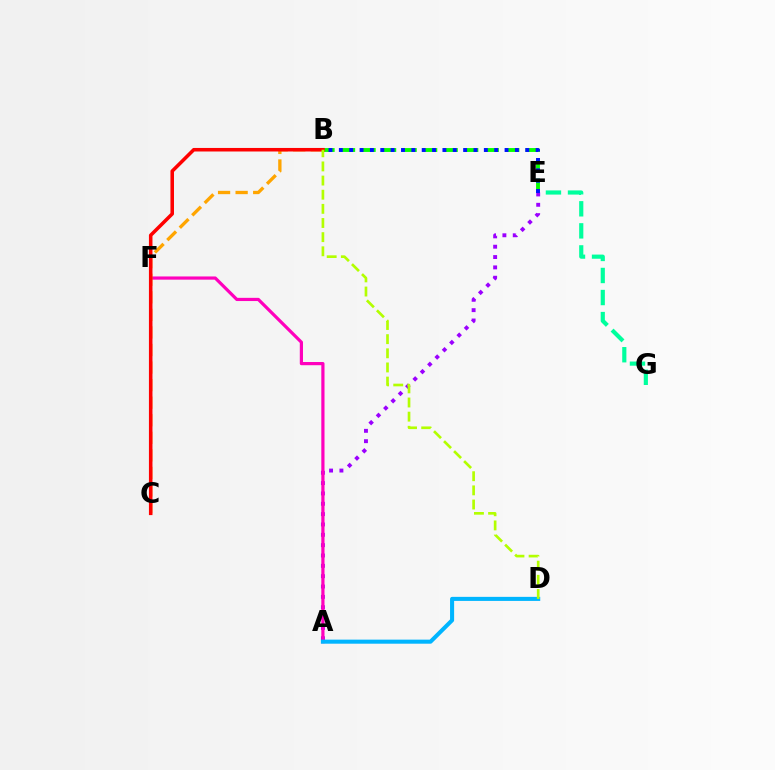{('E', 'G'): [{'color': '#00ff9d', 'line_style': 'dashed', 'thickness': 3.0}], ('A', 'E'): [{'color': '#9b00ff', 'line_style': 'dotted', 'thickness': 2.81}], ('A', 'F'): [{'color': '#ff00bd', 'line_style': 'solid', 'thickness': 2.3}], ('B', 'E'): [{'color': '#08ff00', 'line_style': 'dashed', 'thickness': 2.79}, {'color': '#0010ff', 'line_style': 'dotted', 'thickness': 2.81}], ('B', 'C'): [{'color': '#ffa500', 'line_style': 'dashed', 'thickness': 2.39}, {'color': '#ff0000', 'line_style': 'solid', 'thickness': 2.55}], ('A', 'D'): [{'color': '#00b5ff', 'line_style': 'solid', 'thickness': 2.92}], ('B', 'D'): [{'color': '#b3ff00', 'line_style': 'dashed', 'thickness': 1.92}]}